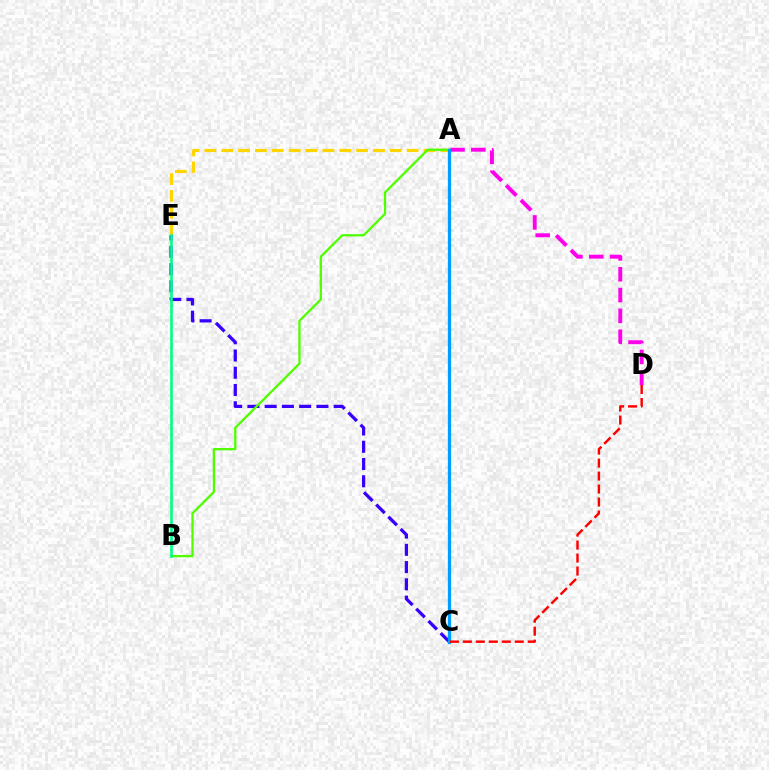{('A', 'D'): [{'color': '#ff00ed', 'line_style': 'dashed', 'thickness': 2.83}], ('A', 'E'): [{'color': '#ffd500', 'line_style': 'dashed', 'thickness': 2.29}], ('C', 'E'): [{'color': '#3700ff', 'line_style': 'dashed', 'thickness': 2.34}], ('A', 'B'): [{'color': '#4fff00', 'line_style': 'solid', 'thickness': 1.65}], ('A', 'C'): [{'color': '#009eff', 'line_style': 'solid', 'thickness': 2.35}], ('C', 'D'): [{'color': '#ff0000', 'line_style': 'dashed', 'thickness': 1.76}], ('B', 'E'): [{'color': '#00ff86', 'line_style': 'solid', 'thickness': 1.91}]}